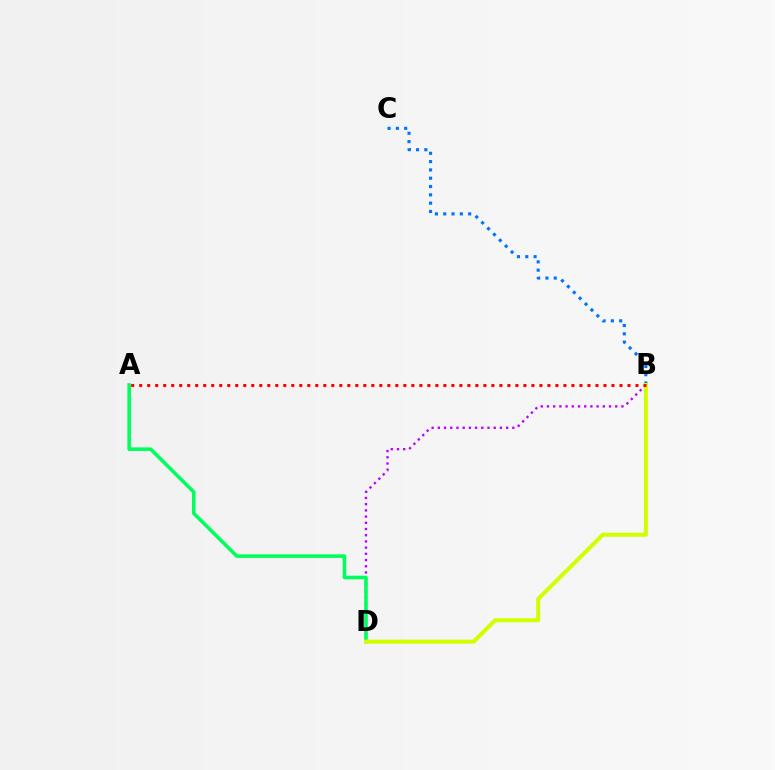{('B', 'D'): [{'color': '#b900ff', 'line_style': 'dotted', 'thickness': 1.69}, {'color': '#d1ff00', 'line_style': 'solid', 'thickness': 2.91}], ('A', 'D'): [{'color': '#00ff5c', 'line_style': 'solid', 'thickness': 2.58}], ('B', 'C'): [{'color': '#0074ff', 'line_style': 'dotted', 'thickness': 2.26}], ('A', 'B'): [{'color': '#ff0000', 'line_style': 'dotted', 'thickness': 2.17}]}